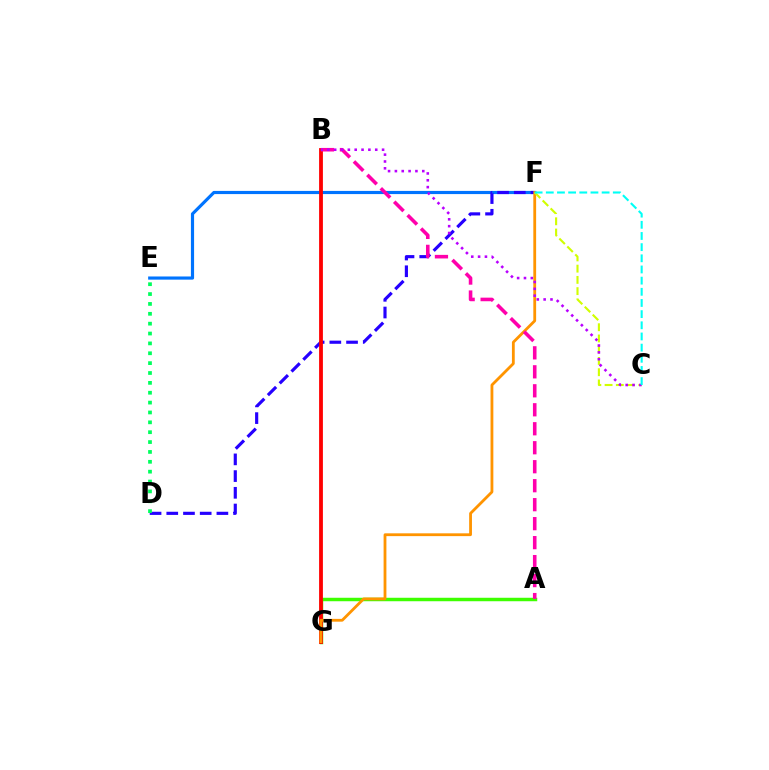{('E', 'F'): [{'color': '#0074ff', 'line_style': 'solid', 'thickness': 2.28}], ('A', 'G'): [{'color': '#3dff00', 'line_style': 'solid', 'thickness': 2.5}], ('D', 'F'): [{'color': '#2500ff', 'line_style': 'dashed', 'thickness': 2.27}], ('B', 'G'): [{'color': '#ff0000', 'line_style': 'solid', 'thickness': 2.74}], ('F', 'G'): [{'color': '#ff9400', 'line_style': 'solid', 'thickness': 2.02}], ('A', 'B'): [{'color': '#ff00ac', 'line_style': 'dashed', 'thickness': 2.58}], ('C', 'F'): [{'color': '#d1ff00', 'line_style': 'dashed', 'thickness': 1.53}, {'color': '#00fff6', 'line_style': 'dashed', 'thickness': 1.52}], ('B', 'C'): [{'color': '#b900ff', 'line_style': 'dotted', 'thickness': 1.86}], ('D', 'E'): [{'color': '#00ff5c', 'line_style': 'dotted', 'thickness': 2.68}]}